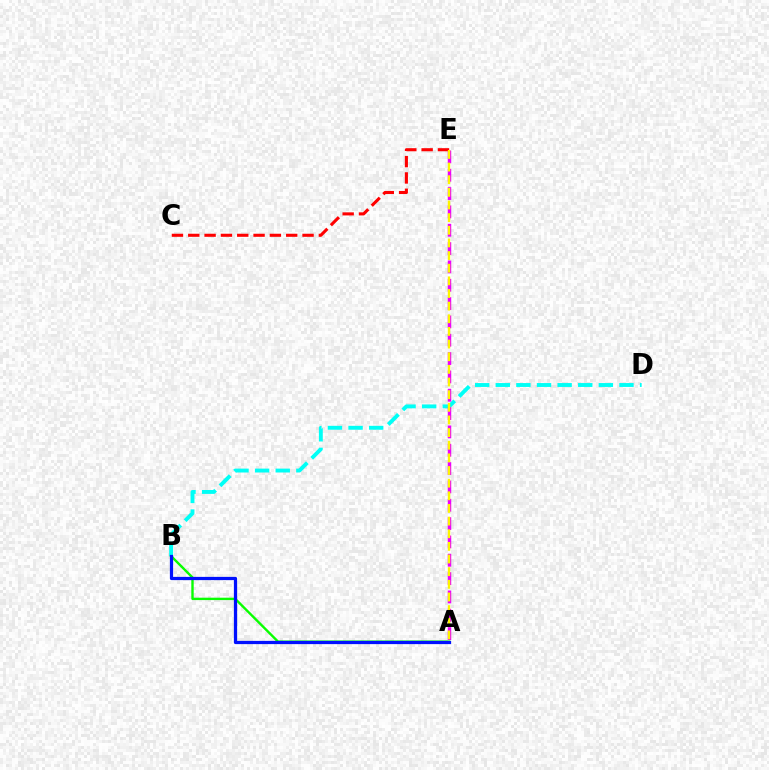{('A', 'B'): [{'color': '#08ff00', 'line_style': 'solid', 'thickness': 1.72}, {'color': '#0010ff', 'line_style': 'solid', 'thickness': 2.33}], ('B', 'D'): [{'color': '#00fff6', 'line_style': 'dashed', 'thickness': 2.8}], ('A', 'E'): [{'color': '#ee00ff', 'line_style': 'dashed', 'thickness': 2.49}, {'color': '#fcf500', 'line_style': 'dashed', 'thickness': 1.72}], ('C', 'E'): [{'color': '#ff0000', 'line_style': 'dashed', 'thickness': 2.22}]}